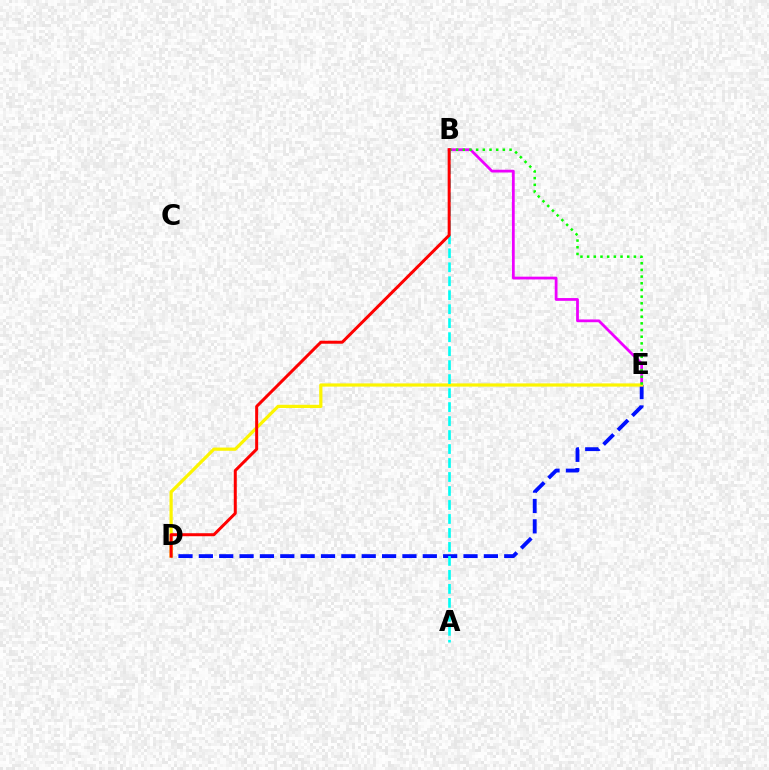{('D', 'E'): [{'color': '#0010ff', 'line_style': 'dashed', 'thickness': 2.77}, {'color': '#fcf500', 'line_style': 'solid', 'thickness': 2.31}], ('B', 'E'): [{'color': '#ee00ff', 'line_style': 'solid', 'thickness': 2.0}, {'color': '#08ff00', 'line_style': 'dotted', 'thickness': 1.81}], ('A', 'B'): [{'color': '#00fff6', 'line_style': 'dashed', 'thickness': 1.9}], ('B', 'D'): [{'color': '#ff0000', 'line_style': 'solid', 'thickness': 2.16}]}